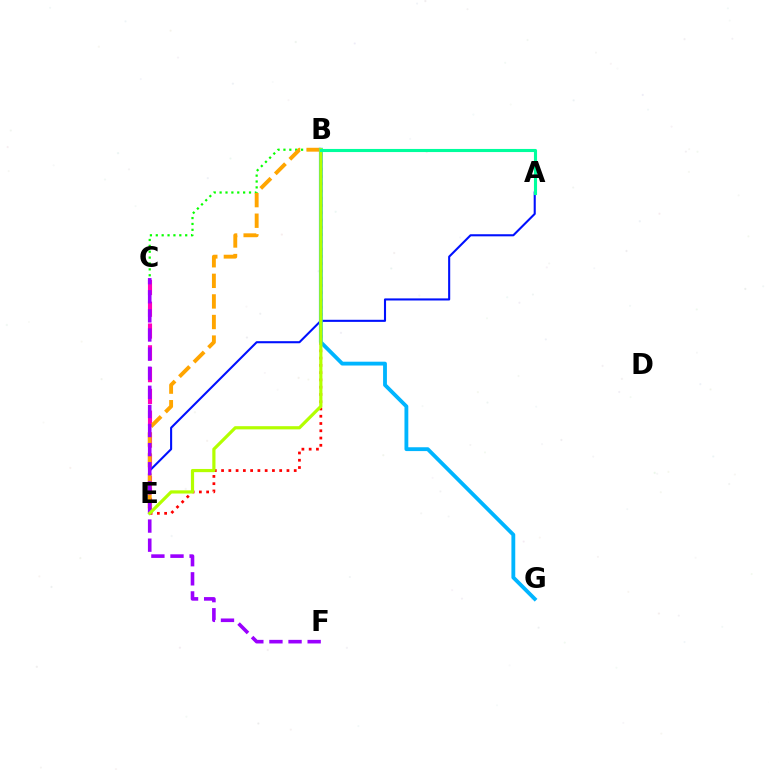{('B', 'C'): [{'color': '#08ff00', 'line_style': 'dotted', 'thickness': 1.6}], ('B', 'E'): [{'color': '#ff0000', 'line_style': 'dotted', 'thickness': 1.97}, {'color': '#ffa500', 'line_style': 'dashed', 'thickness': 2.8}, {'color': '#b3ff00', 'line_style': 'solid', 'thickness': 2.3}], ('C', 'E'): [{'color': '#ff00bd', 'line_style': 'dashed', 'thickness': 2.96}], ('A', 'E'): [{'color': '#0010ff', 'line_style': 'solid', 'thickness': 1.5}], ('C', 'F'): [{'color': '#9b00ff', 'line_style': 'dashed', 'thickness': 2.6}], ('B', 'G'): [{'color': '#00b5ff', 'line_style': 'solid', 'thickness': 2.76}], ('A', 'B'): [{'color': '#00ff9d', 'line_style': 'solid', 'thickness': 2.23}]}